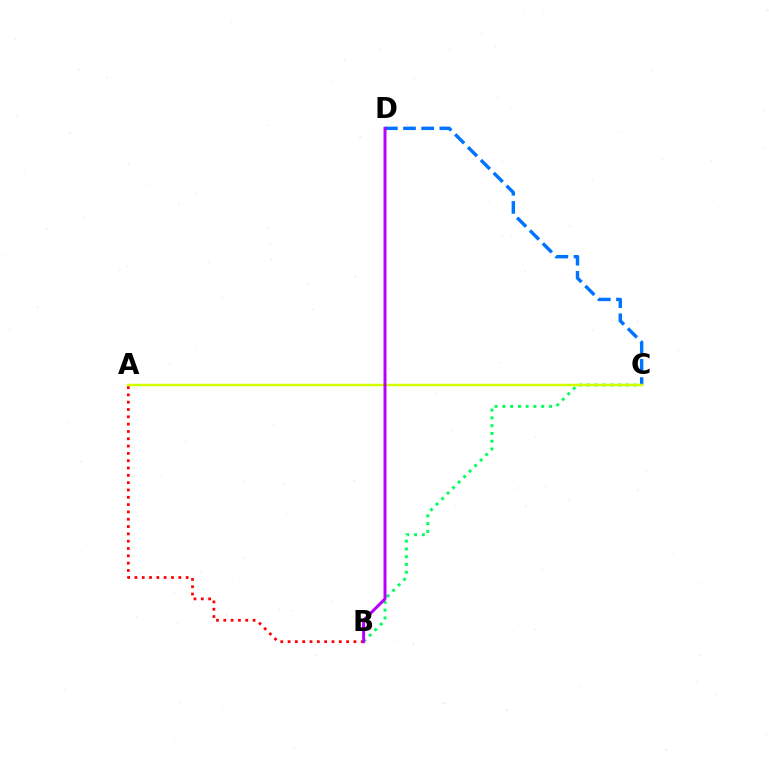{('B', 'C'): [{'color': '#00ff5c', 'line_style': 'dotted', 'thickness': 2.12}], ('C', 'D'): [{'color': '#0074ff', 'line_style': 'dashed', 'thickness': 2.47}], ('A', 'B'): [{'color': '#ff0000', 'line_style': 'dotted', 'thickness': 1.99}], ('A', 'C'): [{'color': '#d1ff00', 'line_style': 'solid', 'thickness': 1.79}], ('B', 'D'): [{'color': '#b900ff', 'line_style': 'solid', 'thickness': 2.16}]}